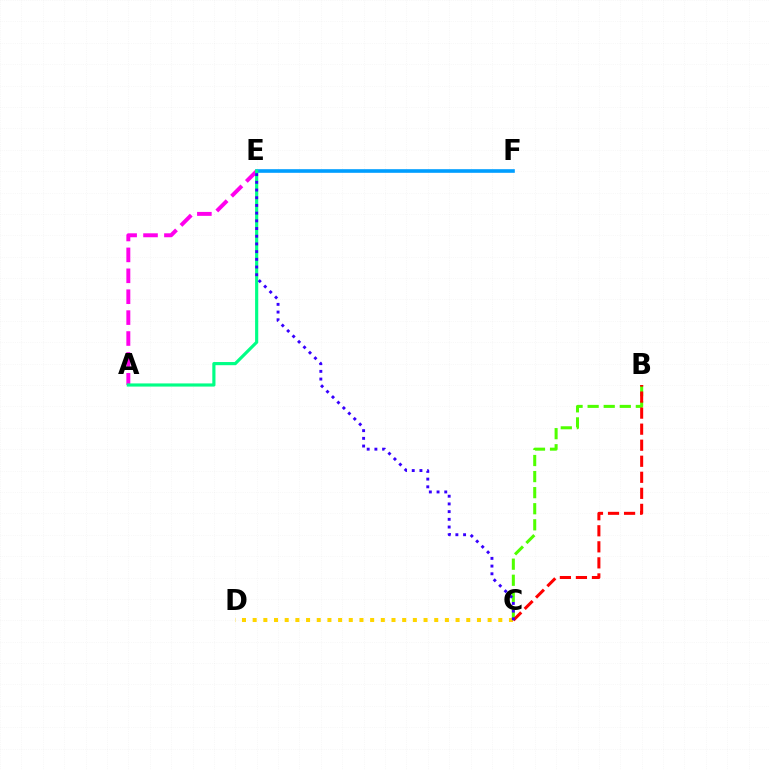{('E', 'F'): [{'color': '#009eff', 'line_style': 'solid', 'thickness': 2.61}], ('B', 'C'): [{'color': '#4fff00', 'line_style': 'dashed', 'thickness': 2.18}, {'color': '#ff0000', 'line_style': 'dashed', 'thickness': 2.18}], ('C', 'D'): [{'color': '#ffd500', 'line_style': 'dotted', 'thickness': 2.9}], ('A', 'E'): [{'color': '#ff00ed', 'line_style': 'dashed', 'thickness': 2.84}, {'color': '#00ff86', 'line_style': 'solid', 'thickness': 2.27}], ('C', 'E'): [{'color': '#3700ff', 'line_style': 'dotted', 'thickness': 2.09}]}